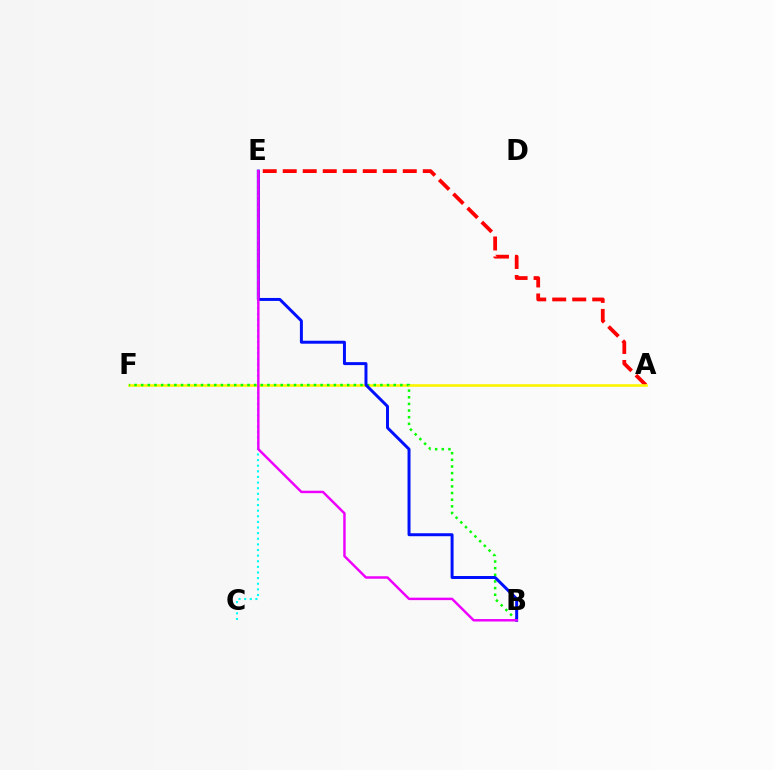{('A', 'E'): [{'color': '#ff0000', 'line_style': 'dashed', 'thickness': 2.72}], ('A', 'F'): [{'color': '#fcf500', 'line_style': 'solid', 'thickness': 1.88}], ('B', 'F'): [{'color': '#08ff00', 'line_style': 'dotted', 'thickness': 1.81}], ('B', 'E'): [{'color': '#0010ff', 'line_style': 'solid', 'thickness': 2.14}, {'color': '#ee00ff', 'line_style': 'solid', 'thickness': 1.77}], ('C', 'E'): [{'color': '#00fff6', 'line_style': 'dotted', 'thickness': 1.53}]}